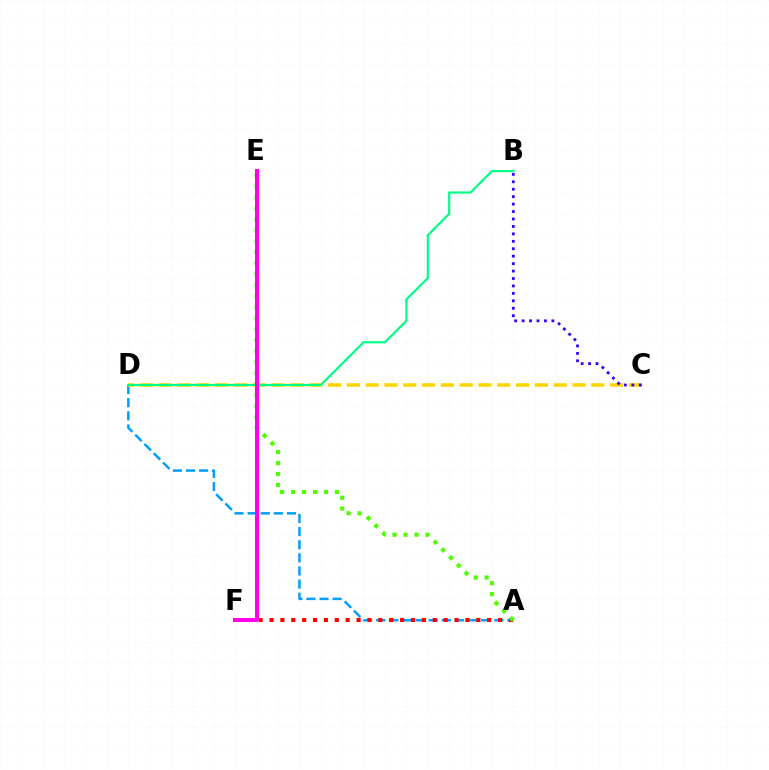{('A', 'D'): [{'color': '#009eff', 'line_style': 'dashed', 'thickness': 1.78}], ('C', 'D'): [{'color': '#ffd500', 'line_style': 'dashed', 'thickness': 2.55}], ('B', 'D'): [{'color': '#00ff86', 'line_style': 'solid', 'thickness': 1.58}], ('A', 'F'): [{'color': '#ff0000', 'line_style': 'dotted', 'thickness': 2.96}], ('B', 'C'): [{'color': '#3700ff', 'line_style': 'dotted', 'thickness': 2.02}], ('A', 'E'): [{'color': '#4fff00', 'line_style': 'dotted', 'thickness': 2.98}], ('E', 'F'): [{'color': '#ff00ed', 'line_style': 'solid', 'thickness': 2.89}]}